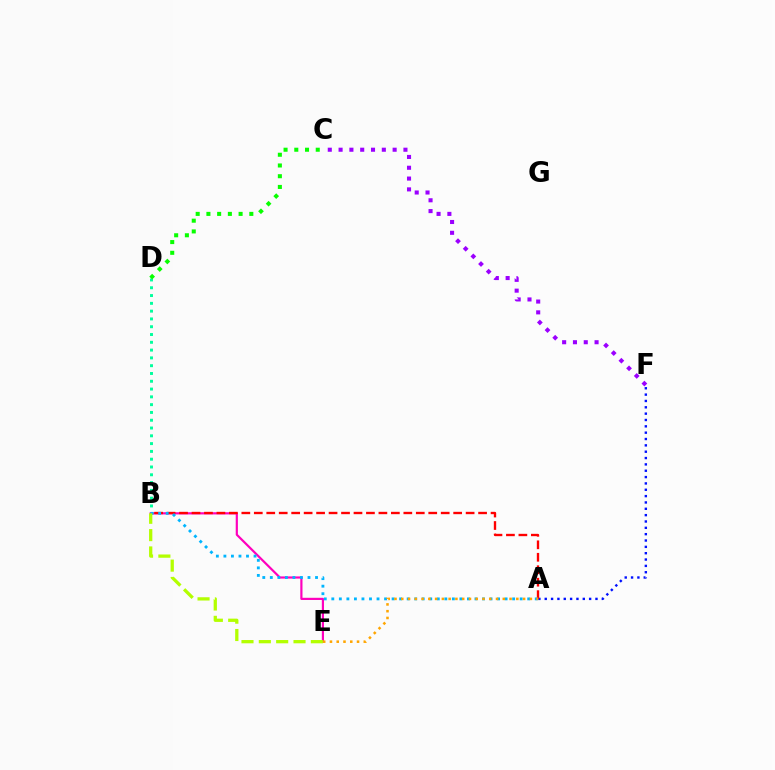{('B', 'D'): [{'color': '#00ff9d', 'line_style': 'dotted', 'thickness': 2.12}], ('A', 'F'): [{'color': '#0010ff', 'line_style': 'dotted', 'thickness': 1.72}], ('B', 'E'): [{'color': '#ff00bd', 'line_style': 'solid', 'thickness': 1.57}, {'color': '#b3ff00', 'line_style': 'dashed', 'thickness': 2.36}], ('C', 'D'): [{'color': '#08ff00', 'line_style': 'dotted', 'thickness': 2.92}], ('A', 'B'): [{'color': '#ff0000', 'line_style': 'dashed', 'thickness': 1.69}, {'color': '#00b5ff', 'line_style': 'dotted', 'thickness': 2.05}], ('C', 'F'): [{'color': '#9b00ff', 'line_style': 'dotted', 'thickness': 2.94}], ('A', 'E'): [{'color': '#ffa500', 'line_style': 'dotted', 'thickness': 1.84}]}